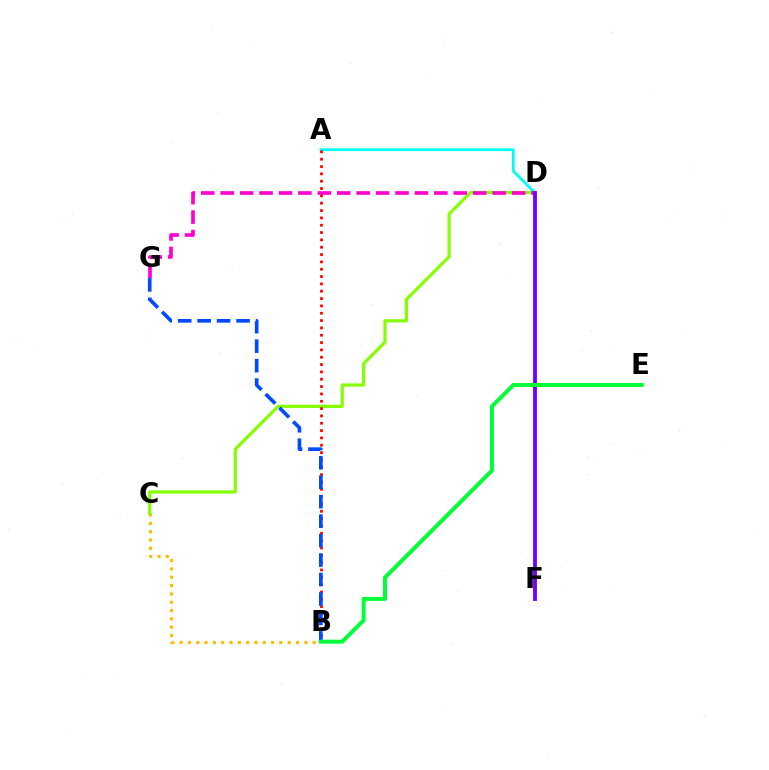{('A', 'D'): [{'color': '#00fff6', 'line_style': 'solid', 'thickness': 1.98}], ('B', 'C'): [{'color': '#ffbd00', 'line_style': 'dotted', 'thickness': 2.26}], ('C', 'D'): [{'color': '#84ff00', 'line_style': 'solid', 'thickness': 2.29}], ('D', 'G'): [{'color': '#ff00cf', 'line_style': 'dashed', 'thickness': 2.64}], ('A', 'B'): [{'color': '#ff0000', 'line_style': 'dotted', 'thickness': 1.99}], ('D', 'F'): [{'color': '#7200ff', 'line_style': 'solid', 'thickness': 2.76}], ('B', 'G'): [{'color': '#004bff', 'line_style': 'dashed', 'thickness': 2.64}], ('B', 'E'): [{'color': '#00ff39', 'line_style': 'solid', 'thickness': 2.86}]}